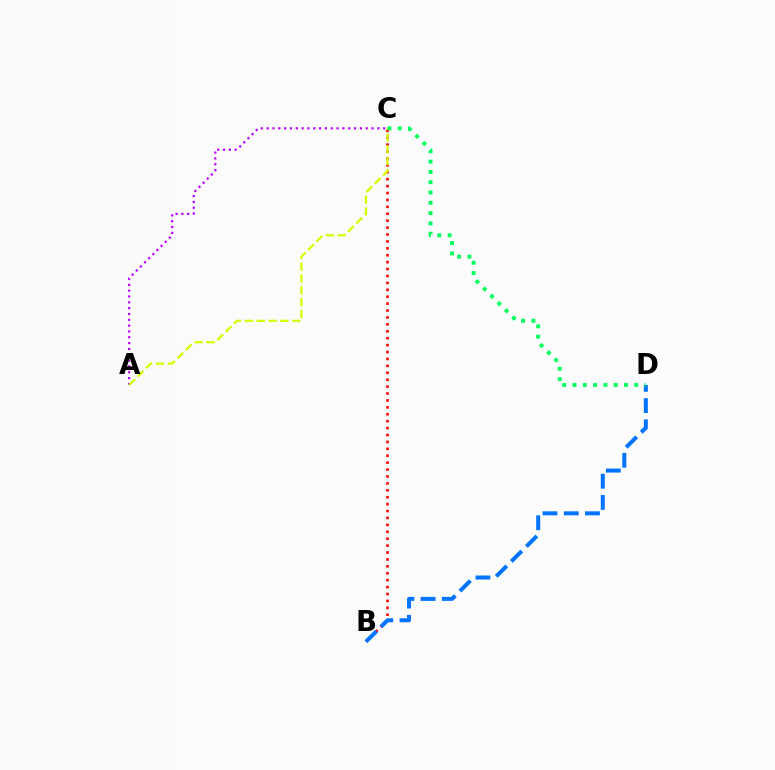{('B', 'C'): [{'color': '#ff0000', 'line_style': 'dotted', 'thickness': 1.88}], ('A', 'C'): [{'color': '#b900ff', 'line_style': 'dotted', 'thickness': 1.58}, {'color': '#d1ff00', 'line_style': 'dashed', 'thickness': 1.61}], ('B', 'D'): [{'color': '#0074ff', 'line_style': 'dashed', 'thickness': 2.88}], ('C', 'D'): [{'color': '#00ff5c', 'line_style': 'dotted', 'thickness': 2.8}]}